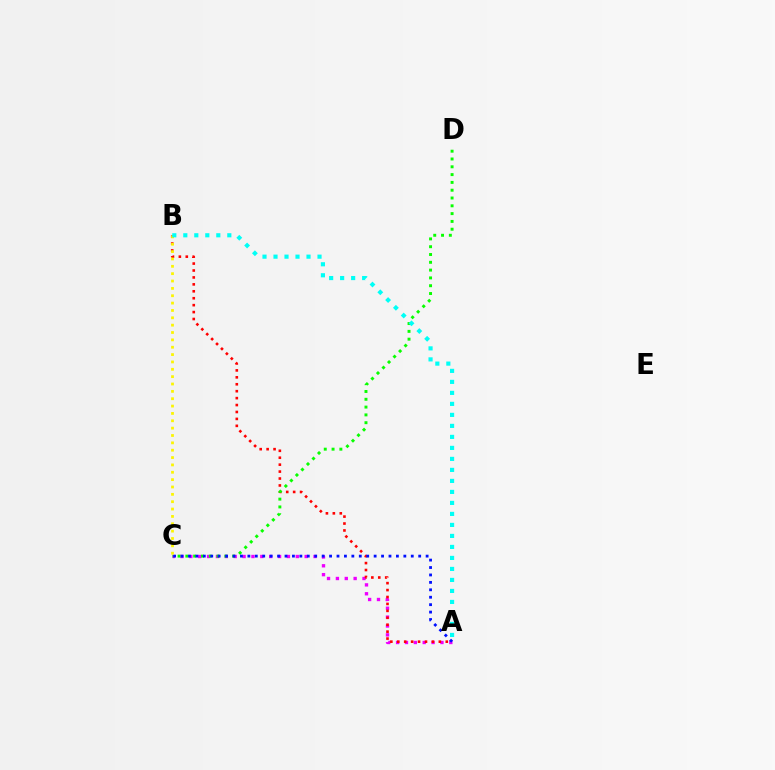{('A', 'C'): [{'color': '#ee00ff', 'line_style': 'dotted', 'thickness': 2.41}, {'color': '#0010ff', 'line_style': 'dotted', 'thickness': 2.02}], ('A', 'B'): [{'color': '#ff0000', 'line_style': 'dotted', 'thickness': 1.88}, {'color': '#00fff6', 'line_style': 'dotted', 'thickness': 2.99}], ('C', 'D'): [{'color': '#08ff00', 'line_style': 'dotted', 'thickness': 2.12}], ('B', 'C'): [{'color': '#fcf500', 'line_style': 'dotted', 'thickness': 2.0}]}